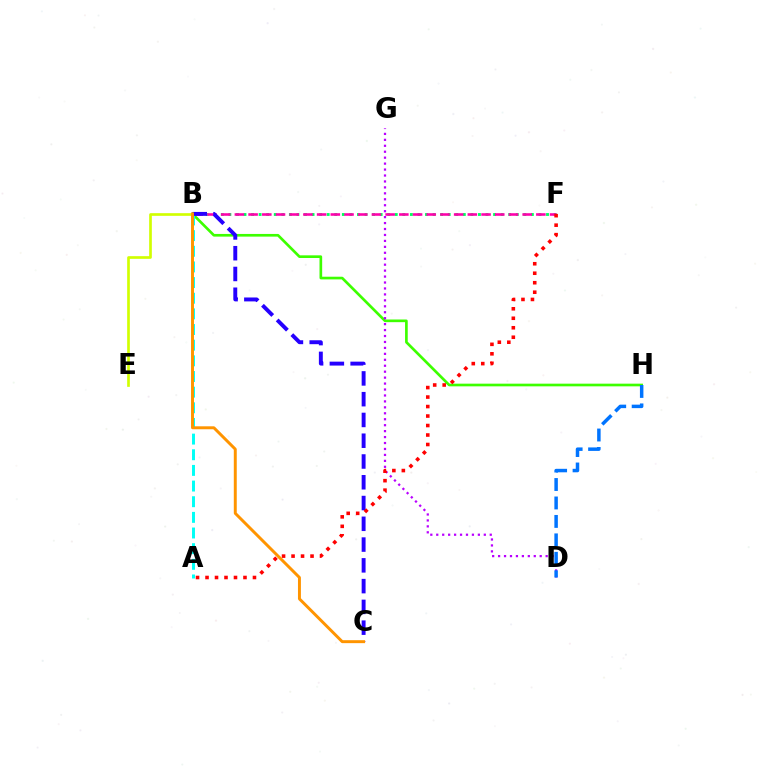{('B', 'F'): [{'color': '#00ff5c', 'line_style': 'dotted', 'thickness': 2.05}, {'color': '#ff00ac', 'line_style': 'dashed', 'thickness': 1.86}], ('B', 'H'): [{'color': '#3dff00', 'line_style': 'solid', 'thickness': 1.92}], ('D', 'G'): [{'color': '#b900ff', 'line_style': 'dotted', 'thickness': 1.62}], ('A', 'B'): [{'color': '#00fff6', 'line_style': 'dashed', 'thickness': 2.13}], ('B', 'E'): [{'color': '#d1ff00', 'line_style': 'solid', 'thickness': 1.92}], ('B', 'C'): [{'color': '#2500ff', 'line_style': 'dashed', 'thickness': 2.82}, {'color': '#ff9400', 'line_style': 'solid', 'thickness': 2.12}], ('D', 'H'): [{'color': '#0074ff', 'line_style': 'dashed', 'thickness': 2.51}], ('A', 'F'): [{'color': '#ff0000', 'line_style': 'dotted', 'thickness': 2.58}]}